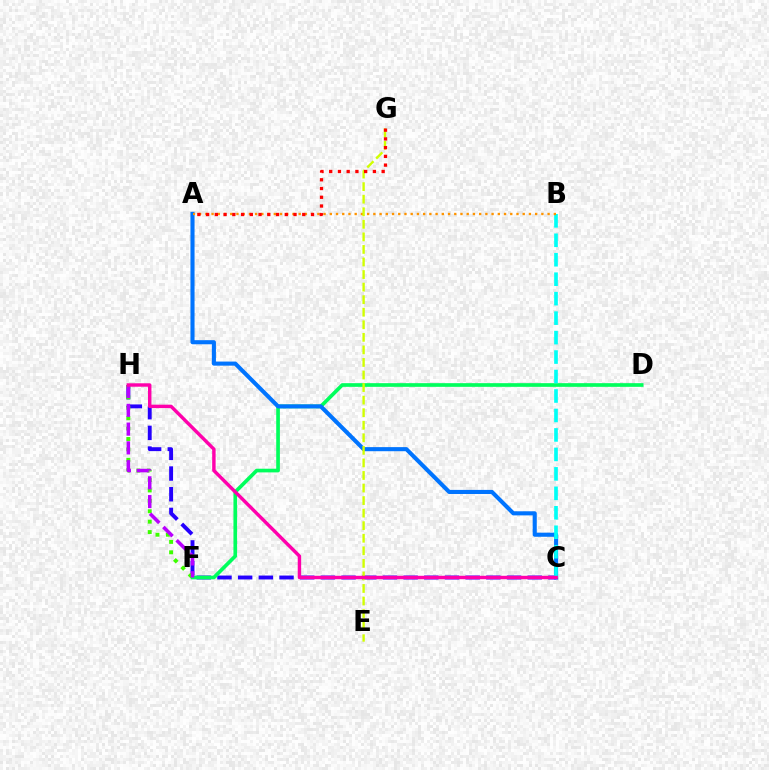{('C', 'H'): [{'color': '#2500ff', 'line_style': 'dashed', 'thickness': 2.81}, {'color': '#ff00ac', 'line_style': 'solid', 'thickness': 2.47}], ('D', 'F'): [{'color': '#00ff5c', 'line_style': 'solid', 'thickness': 2.65}], ('A', 'C'): [{'color': '#0074ff', 'line_style': 'solid', 'thickness': 2.95}], ('B', 'C'): [{'color': '#00fff6', 'line_style': 'dashed', 'thickness': 2.64}], ('F', 'H'): [{'color': '#3dff00', 'line_style': 'dotted', 'thickness': 2.83}, {'color': '#b900ff', 'line_style': 'dashed', 'thickness': 2.55}], ('A', 'B'): [{'color': '#ff9400', 'line_style': 'dotted', 'thickness': 1.69}], ('E', 'G'): [{'color': '#d1ff00', 'line_style': 'dashed', 'thickness': 1.71}], ('A', 'G'): [{'color': '#ff0000', 'line_style': 'dotted', 'thickness': 2.37}]}